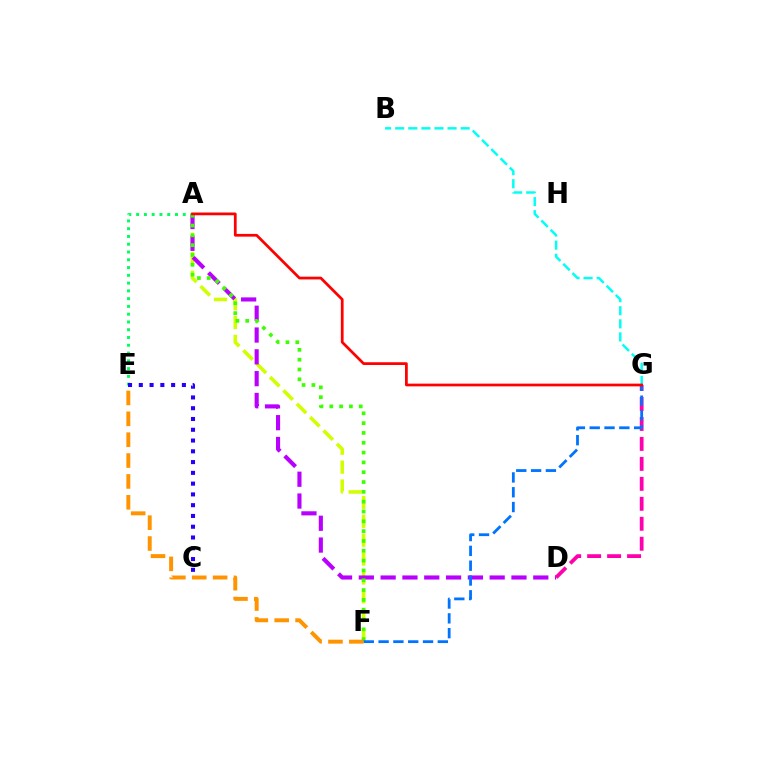{('A', 'F'): [{'color': '#d1ff00', 'line_style': 'dashed', 'thickness': 2.57}, {'color': '#3dff00', 'line_style': 'dotted', 'thickness': 2.67}], ('A', 'D'): [{'color': '#b900ff', 'line_style': 'dashed', 'thickness': 2.96}], ('A', 'E'): [{'color': '#00ff5c', 'line_style': 'dotted', 'thickness': 2.11}], ('E', 'F'): [{'color': '#ff9400', 'line_style': 'dashed', 'thickness': 2.84}], ('C', 'E'): [{'color': '#2500ff', 'line_style': 'dotted', 'thickness': 2.93}], ('D', 'G'): [{'color': '#ff00ac', 'line_style': 'dashed', 'thickness': 2.71}], ('B', 'G'): [{'color': '#00fff6', 'line_style': 'dashed', 'thickness': 1.78}], ('F', 'G'): [{'color': '#0074ff', 'line_style': 'dashed', 'thickness': 2.01}], ('A', 'G'): [{'color': '#ff0000', 'line_style': 'solid', 'thickness': 1.98}]}